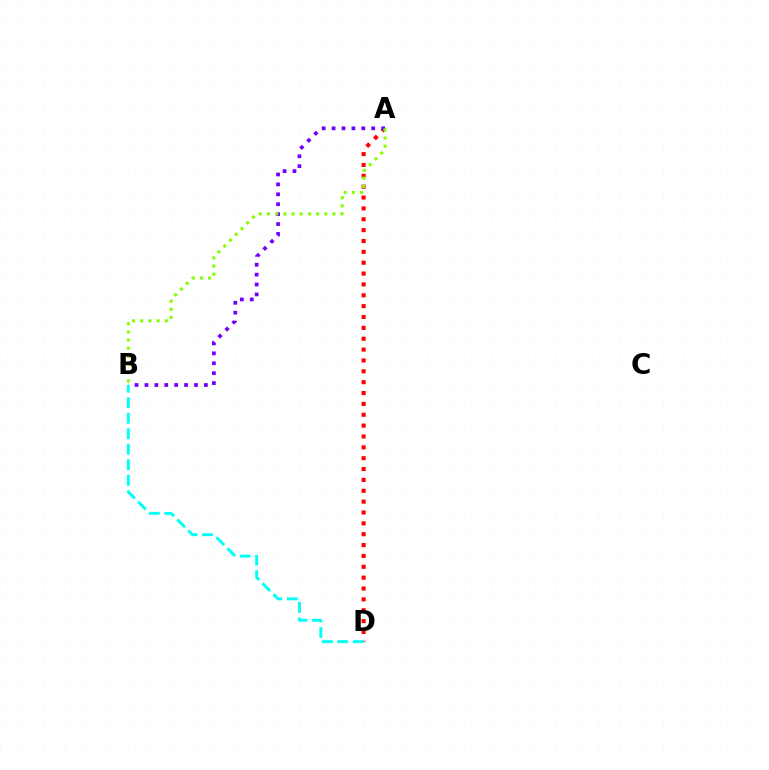{('A', 'D'): [{'color': '#ff0000', 'line_style': 'dotted', 'thickness': 2.95}], ('A', 'B'): [{'color': '#7200ff', 'line_style': 'dotted', 'thickness': 2.69}, {'color': '#84ff00', 'line_style': 'dotted', 'thickness': 2.22}], ('B', 'D'): [{'color': '#00fff6', 'line_style': 'dashed', 'thickness': 2.11}]}